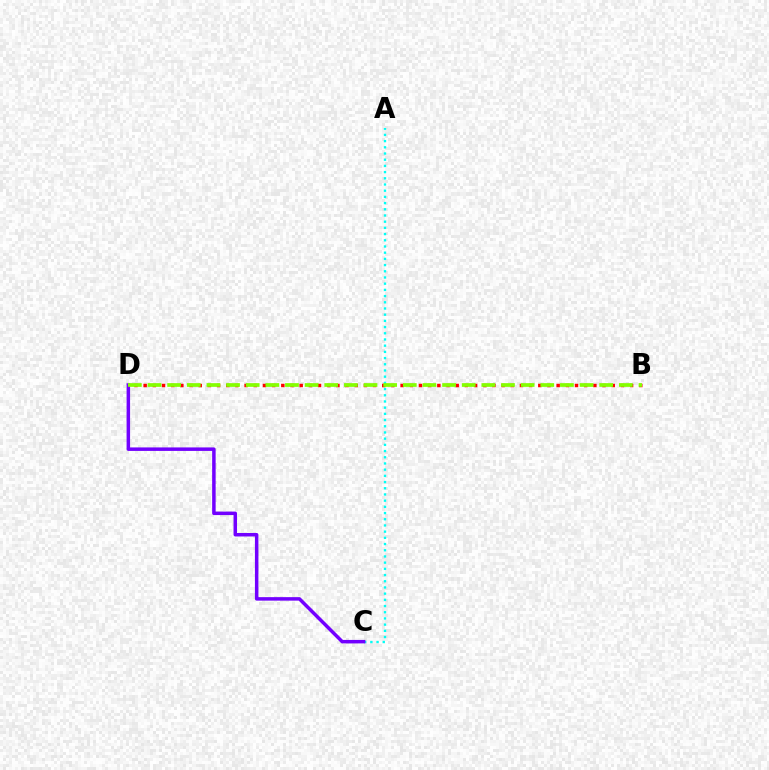{('A', 'C'): [{'color': '#00fff6', 'line_style': 'dotted', 'thickness': 1.68}], ('C', 'D'): [{'color': '#7200ff', 'line_style': 'solid', 'thickness': 2.51}], ('B', 'D'): [{'color': '#ff0000', 'line_style': 'dotted', 'thickness': 2.49}, {'color': '#84ff00', 'line_style': 'dashed', 'thickness': 2.67}]}